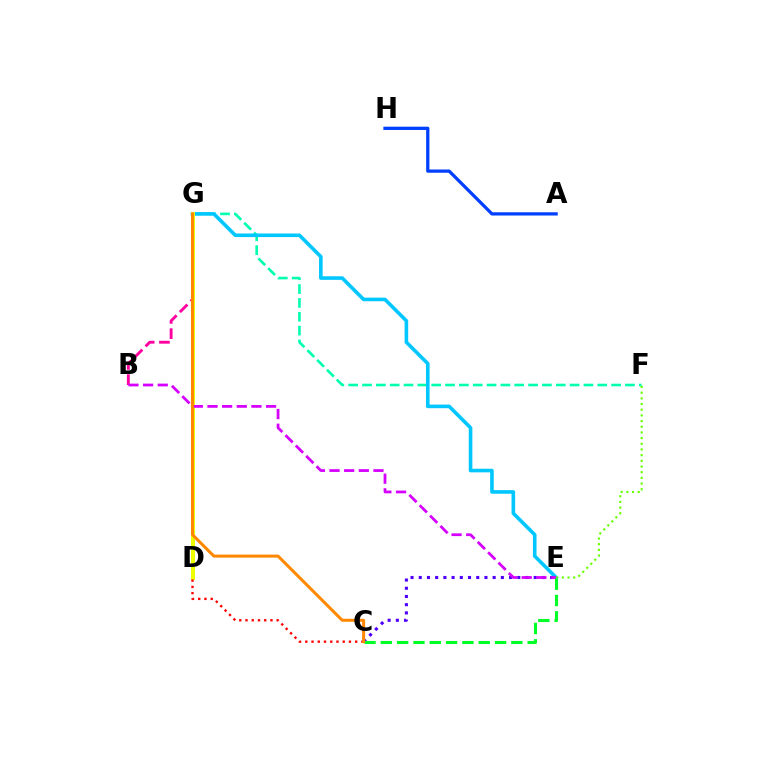{('F', 'G'): [{'color': '#00ffaf', 'line_style': 'dashed', 'thickness': 1.88}], ('E', 'G'): [{'color': '#00c7ff', 'line_style': 'solid', 'thickness': 2.59}], ('D', 'G'): [{'color': '#eeff00', 'line_style': 'solid', 'thickness': 2.86}], ('E', 'F'): [{'color': '#66ff00', 'line_style': 'dotted', 'thickness': 1.54}], ('A', 'H'): [{'color': '#003fff', 'line_style': 'solid', 'thickness': 2.35}], ('C', 'D'): [{'color': '#ff0000', 'line_style': 'dotted', 'thickness': 1.7}], ('C', 'E'): [{'color': '#4f00ff', 'line_style': 'dotted', 'thickness': 2.23}, {'color': '#00ff27', 'line_style': 'dashed', 'thickness': 2.22}], ('B', 'G'): [{'color': '#ff00a0', 'line_style': 'dashed', 'thickness': 2.07}], ('B', 'E'): [{'color': '#d600ff', 'line_style': 'dashed', 'thickness': 1.99}], ('C', 'G'): [{'color': '#ff8800', 'line_style': 'solid', 'thickness': 2.18}]}